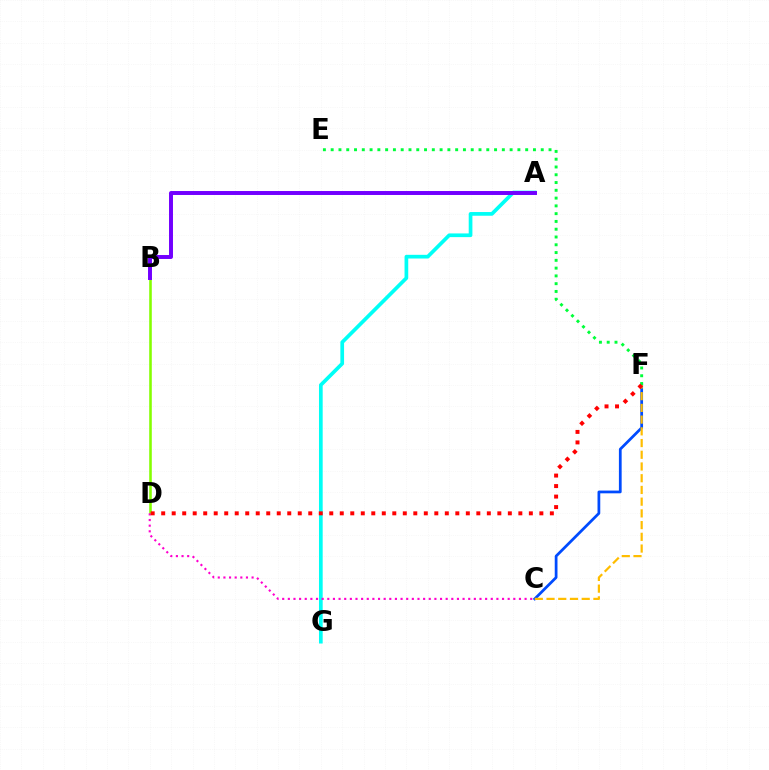{('C', 'F'): [{'color': '#004bff', 'line_style': 'solid', 'thickness': 1.98}, {'color': '#ffbd00', 'line_style': 'dashed', 'thickness': 1.59}], ('B', 'D'): [{'color': '#84ff00', 'line_style': 'solid', 'thickness': 1.85}], ('A', 'G'): [{'color': '#00fff6', 'line_style': 'solid', 'thickness': 2.66}], ('A', 'B'): [{'color': '#7200ff', 'line_style': 'solid', 'thickness': 2.85}], ('E', 'F'): [{'color': '#00ff39', 'line_style': 'dotted', 'thickness': 2.11}], ('C', 'D'): [{'color': '#ff00cf', 'line_style': 'dotted', 'thickness': 1.53}], ('D', 'F'): [{'color': '#ff0000', 'line_style': 'dotted', 'thickness': 2.85}]}